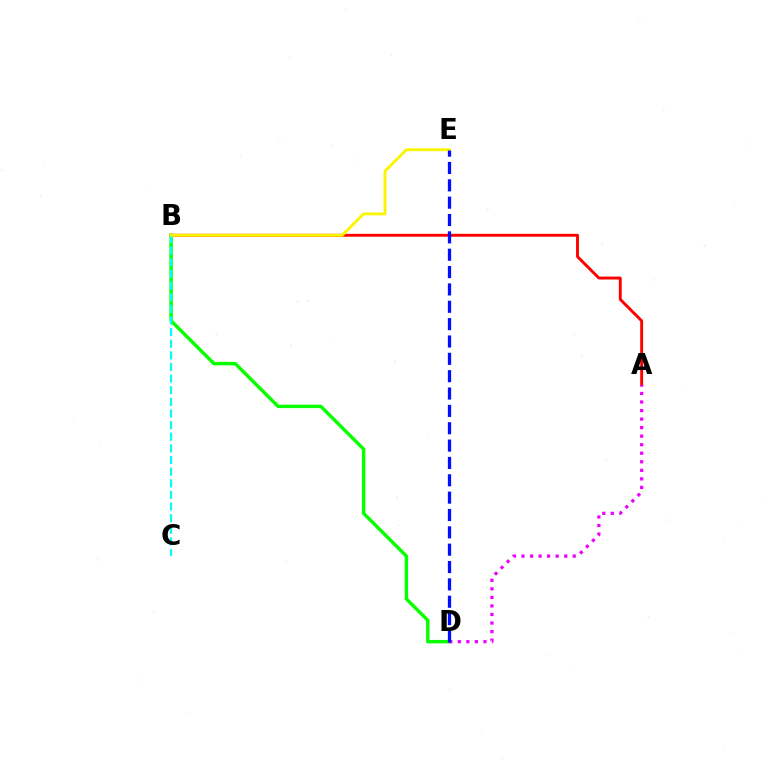{('B', 'D'): [{'color': '#08ff00', 'line_style': 'solid', 'thickness': 2.46}], ('A', 'B'): [{'color': '#ff0000', 'line_style': 'solid', 'thickness': 2.09}], ('A', 'D'): [{'color': '#ee00ff', 'line_style': 'dotted', 'thickness': 2.32}], ('B', 'C'): [{'color': '#00fff6', 'line_style': 'dashed', 'thickness': 1.58}], ('B', 'E'): [{'color': '#fcf500', 'line_style': 'solid', 'thickness': 2.06}], ('D', 'E'): [{'color': '#0010ff', 'line_style': 'dashed', 'thickness': 2.36}]}